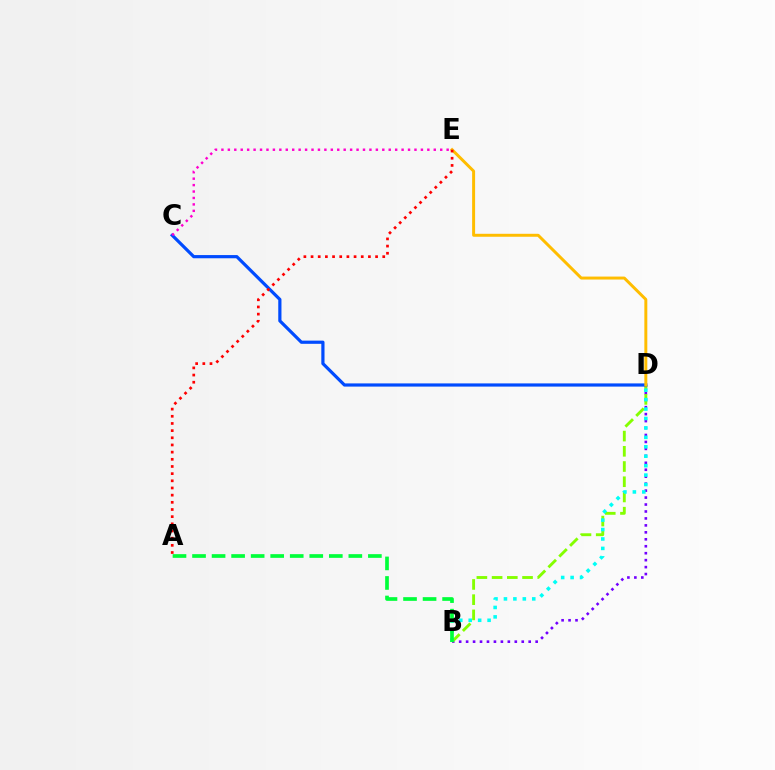{('B', 'D'): [{'color': '#7200ff', 'line_style': 'dotted', 'thickness': 1.89}, {'color': '#84ff00', 'line_style': 'dashed', 'thickness': 2.07}, {'color': '#00fff6', 'line_style': 'dotted', 'thickness': 2.56}], ('C', 'D'): [{'color': '#004bff', 'line_style': 'solid', 'thickness': 2.3}], ('D', 'E'): [{'color': '#ffbd00', 'line_style': 'solid', 'thickness': 2.13}], ('A', 'B'): [{'color': '#00ff39', 'line_style': 'dashed', 'thickness': 2.65}], ('A', 'E'): [{'color': '#ff0000', 'line_style': 'dotted', 'thickness': 1.95}], ('C', 'E'): [{'color': '#ff00cf', 'line_style': 'dotted', 'thickness': 1.75}]}